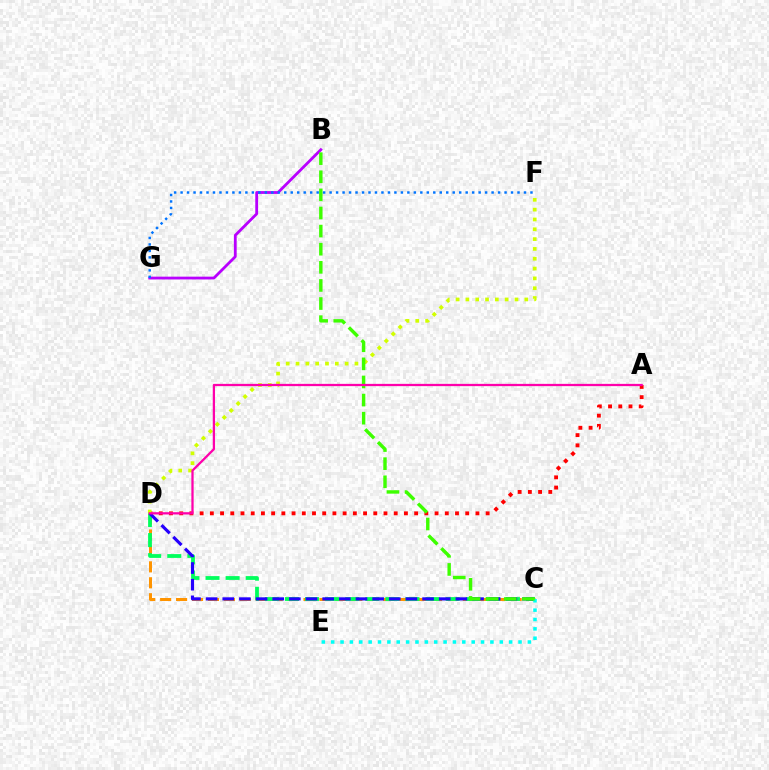{('C', 'D'): [{'color': '#ff9400', 'line_style': 'dashed', 'thickness': 2.16}, {'color': '#00ff5c', 'line_style': 'dashed', 'thickness': 2.73}, {'color': '#2500ff', 'line_style': 'dashed', 'thickness': 2.26}], ('A', 'D'): [{'color': '#ff0000', 'line_style': 'dotted', 'thickness': 2.78}, {'color': '#ff00ac', 'line_style': 'solid', 'thickness': 1.63}], ('D', 'F'): [{'color': '#d1ff00', 'line_style': 'dotted', 'thickness': 2.67}], ('B', 'G'): [{'color': '#b900ff', 'line_style': 'solid', 'thickness': 2.01}], ('F', 'G'): [{'color': '#0074ff', 'line_style': 'dotted', 'thickness': 1.76}], ('C', 'E'): [{'color': '#00fff6', 'line_style': 'dotted', 'thickness': 2.55}], ('B', 'C'): [{'color': '#3dff00', 'line_style': 'dashed', 'thickness': 2.46}]}